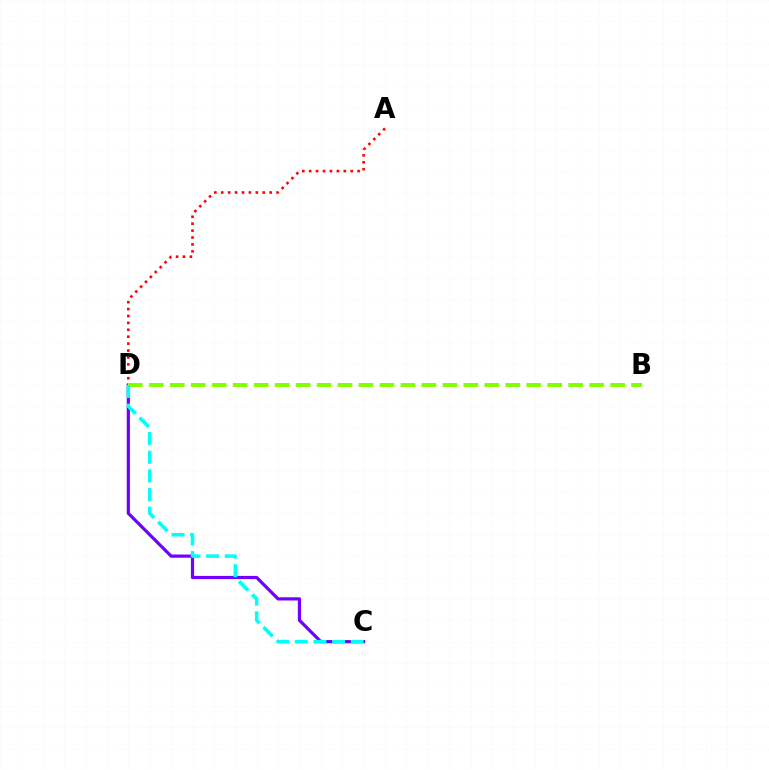{('C', 'D'): [{'color': '#7200ff', 'line_style': 'solid', 'thickness': 2.31}, {'color': '#00fff6', 'line_style': 'dashed', 'thickness': 2.53}], ('A', 'D'): [{'color': '#ff0000', 'line_style': 'dotted', 'thickness': 1.88}], ('B', 'D'): [{'color': '#84ff00', 'line_style': 'dashed', 'thickness': 2.85}]}